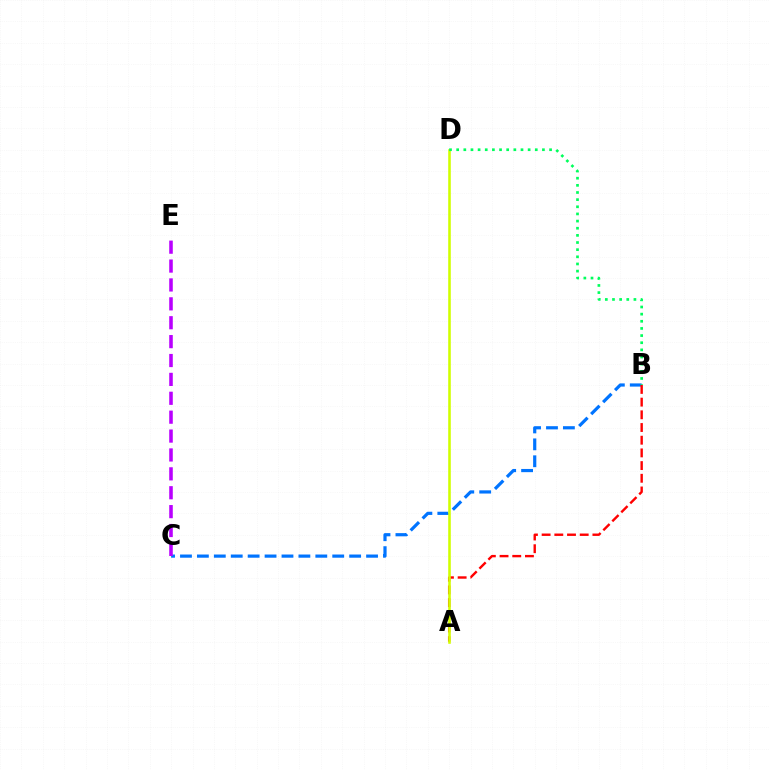{('B', 'C'): [{'color': '#0074ff', 'line_style': 'dashed', 'thickness': 2.3}], ('A', 'B'): [{'color': '#ff0000', 'line_style': 'dashed', 'thickness': 1.72}], ('A', 'D'): [{'color': '#d1ff00', 'line_style': 'solid', 'thickness': 1.86}], ('B', 'D'): [{'color': '#00ff5c', 'line_style': 'dotted', 'thickness': 1.94}], ('C', 'E'): [{'color': '#b900ff', 'line_style': 'dashed', 'thickness': 2.57}]}